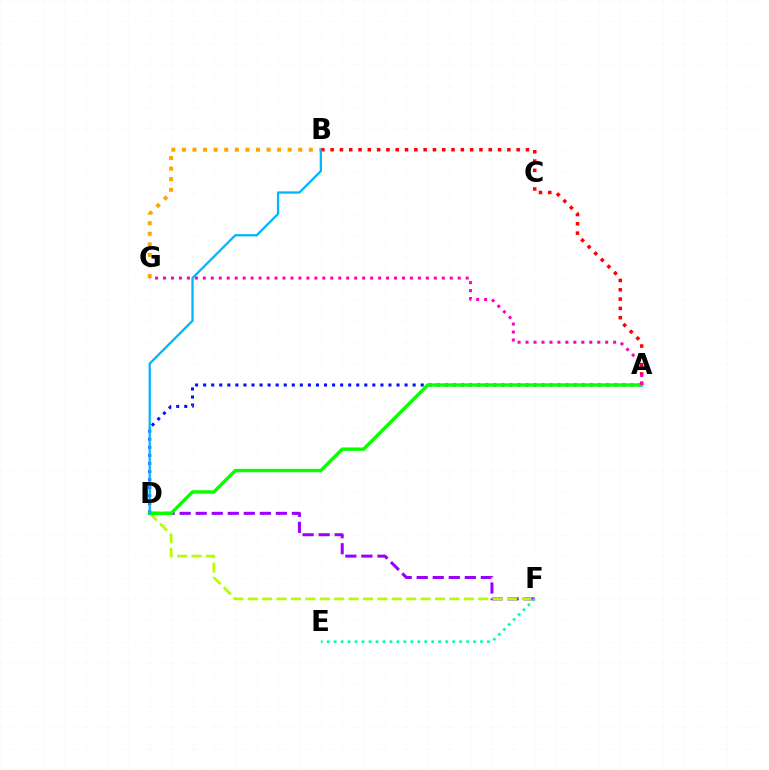{('D', 'F'): [{'color': '#9b00ff', 'line_style': 'dashed', 'thickness': 2.18}, {'color': '#b3ff00', 'line_style': 'dashed', 'thickness': 1.96}], ('A', 'B'): [{'color': '#ff0000', 'line_style': 'dotted', 'thickness': 2.53}], ('A', 'D'): [{'color': '#0010ff', 'line_style': 'dotted', 'thickness': 2.19}, {'color': '#08ff00', 'line_style': 'solid', 'thickness': 2.45}], ('E', 'F'): [{'color': '#00ff9d', 'line_style': 'dotted', 'thickness': 1.89}], ('B', 'G'): [{'color': '#ffa500', 'line_style': 'dotted', 'thickness': 2.87}], ('A', 'G'): [{'color': '#ff00bd', 'line_style': 'dotted', 'thickness': 2.16}], ('B', 'D'): [{'color': '#00b5ff', 'line_style': 'solid', 'thickness': 1.63}]}